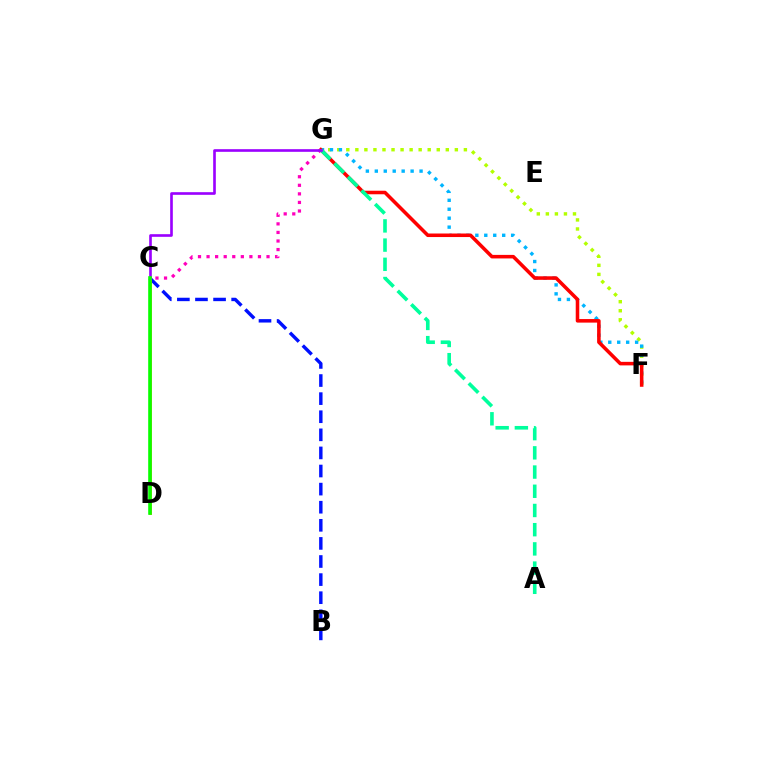{('B', 'C'): [{'color': '#0010ff', 'line_style': 'dashed', 'thickness': 2.46}], ('F', 'G'): [{'color': '#b3ff00', 'line_style': 'dotted', 'thickness': 2.46}, {'color': '#00b5ff', 'line_style': 'dotted', 'thickness': 2.43}, {'color': '#ff0000', 'line_style': 'solid', 'thickness': 2.56}], ('C', 'G'): [{'color': '#ff00bd', 'line_style': 'dotted', 'thickness': 2.33}, {'color': '#9b00ff', 'line_style': 'solid', 'thickness': 1.9}], ('A', 'G'): [{'color': '#00ff9d', 'line_style': 'dashed', 'thickness': 2.61}], ('C', 'D'): [{'color': '#ffa500', 'line_style': 'solid', 'thickness': 2.07}, {'color': '#08ff00', 'line_style': 'solid', 'thickness': 2.6}]}